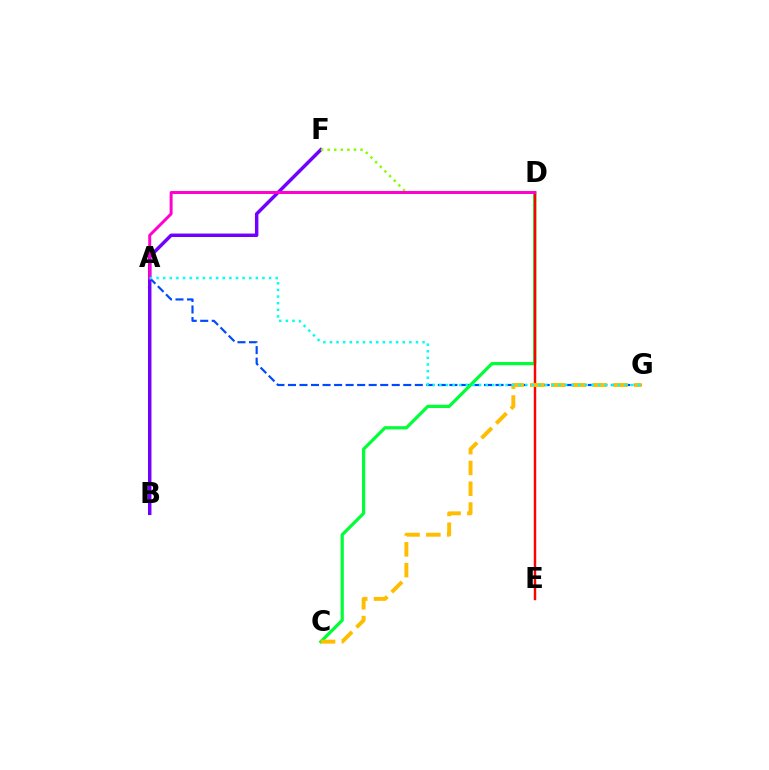{('A', 'G'): [{'color': '#004bff', 'line_style': 'dashed', 'thickness': 1.57}, {'color': '#00fff6', 'line_style': 'dotted', 'thickness': 1.8}], ('C', 'D'): [{'color': '#00ff39', 'line_style': 'solid', 'thickness': 2.32}], ('D', 'E'): [{'color': '#ff0000', 'line_style': 'solid', 'thickness': 1.76}], ('B', 'F'): [{'color': '#7200ff', 'line_style': 'solid', 'thickness': 2.49}], ('D', 'F'): [{'color': '#84ff00', 'line_style': 'dotted', 'thickness': 1.79}], ('A', 'D'): [{'color': '#ff00cf', 'line_style': 'solid', 'thickness': 2.13}], ('C', 'G'): [{'color': '#ffbd00', 'line_style': 'dashed', 'thickness': 2.83}]}